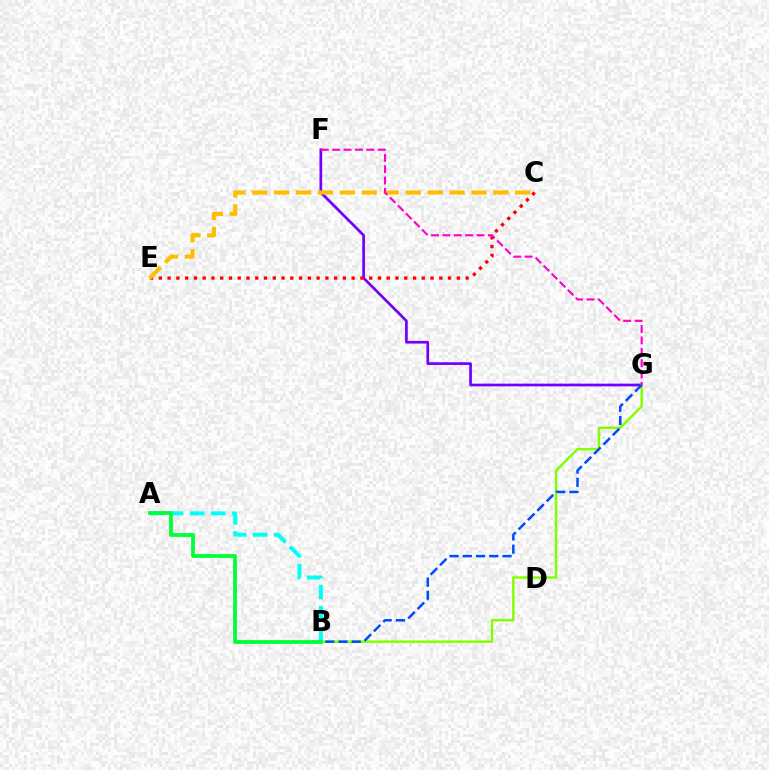{('F', 'G'): [{'color': '#7200ff', 'line_style': 'solid', 'thickness': 1.95}, {'color': '#ff00cf', 'line_style': 'dashed', 'thickness': 1.55}], ('B', 'G'): [{'color': '#84ff00', 'line_style': 'solid', 'thickness': 1.77}, {'color': '#004bff', 'line_style': 'dashed', 'thickness': 1.8}], ('C', 'E'): [{'color': '#ff0000', 'line_style': 'dotted', 'thickness': 2.38}, {'color': '#ffbd00', 'line_style': 'dashed', 'thickness': 2.98}], ('A', 'B'): [{'color': '#00fff6', 'line_style': 'dashed', 'thickness': 2.87}, {'color': '#00ff39', 'line_style': 'solid', 'thickness': 2.73}]}